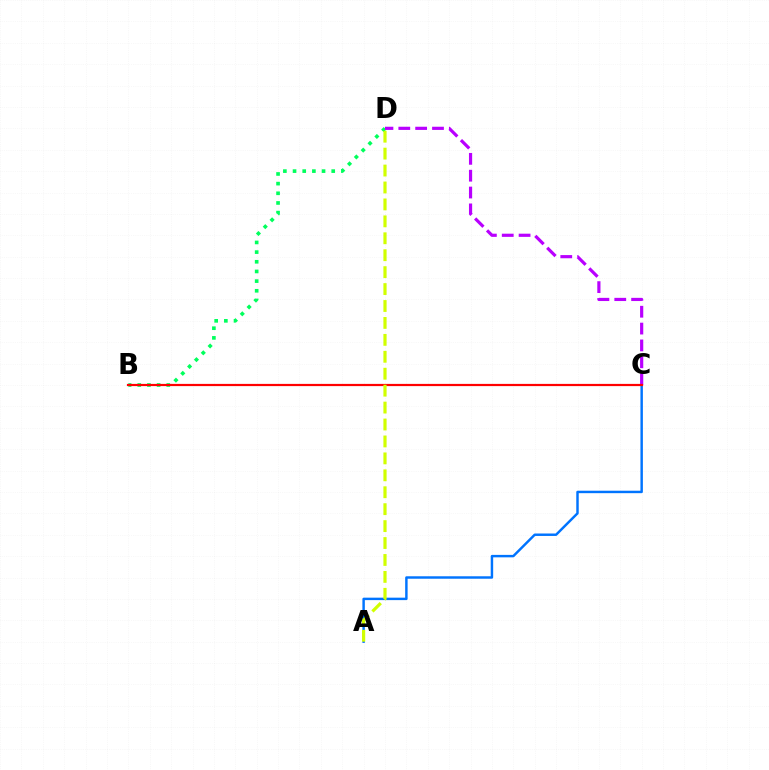{('B', 'D'): [{'color': '#00ff5c', 'line_style': 'dotted', 'thickness': 2.63}], ('A', 'C'): [{'color': '#0074ff', 'line_style': 'solid', 'thickness': 1.76}], ('C', 'D'): [{'color': '#b900ff', 'line_style': 'dashed', 'thickness': 2.29}], ('B', 'C'): [{'color': '#ff0000', 'line_style': 'solid', 'thickness': 1.59}], ('A', 'D'): [{'color': '#d1ff00', 'line_style': 'dashed', 'thickness': 2.3}]}